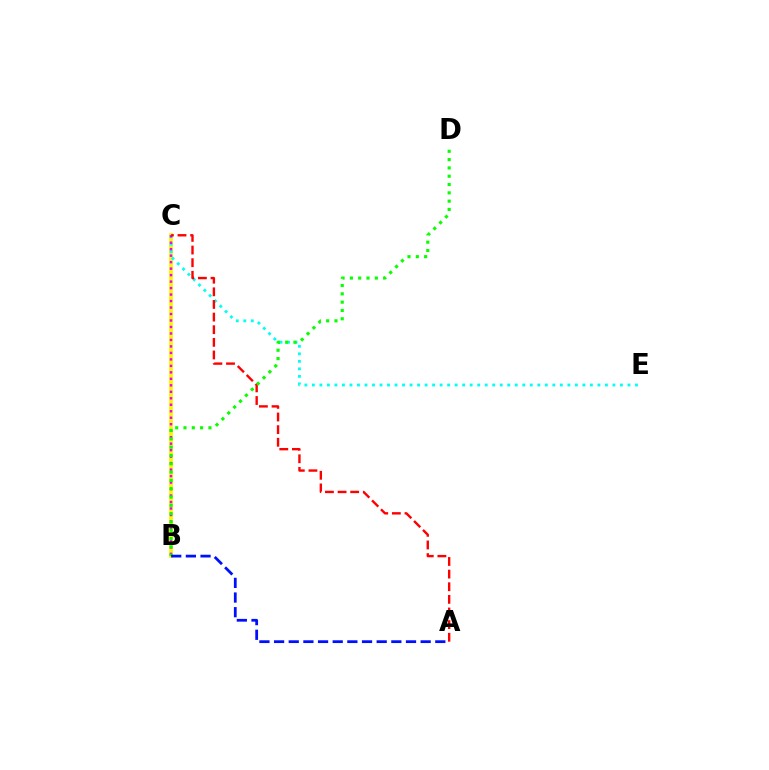{('B', 'C'): [{'color': '#fcf500', 'line_style': 'solid', 'thickness': 2.72}, {'color': '#ee00ff', 'line_style': 'dotted', 'thickness': 1.76}], ('C', 'E'): [{'color': '#00fff6', 'line_style': 'dotted', 'thickness': 2.04}], ('A', 'C'): [{'color': '#ff0000', 'line_style': 'dashed', 'thickness': 1.72}], ('B', 'D'): [{'color': '#08ff00', 'line_style': 'dotted', 'thickness': 2.26}], ('A', 'B'): [{'color': '#0010ff', 'line_style': 'dashed', 'thickness': 1.99}]}